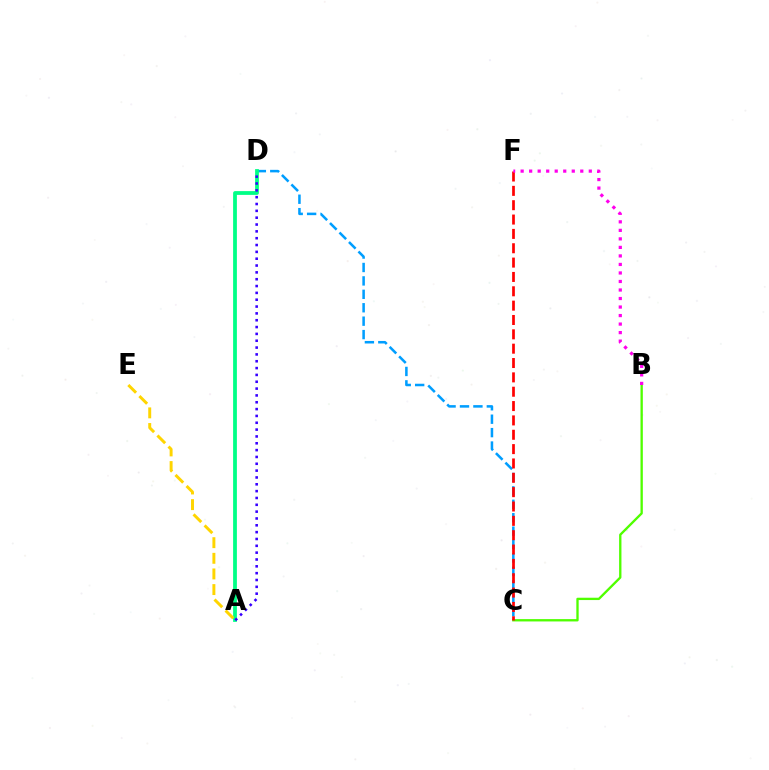{('C', 'D'): [{'color': '#009eff', 'line_style': 'dashed', 'thickness': 1.82}], ('B', 'C'): [{'color': '#4fff00', 'line_style': 'solid', 'thickness': 1.68}], ('A', 'D'): [{'color': '#00ff86', 'line_style': 'solid', 'thickness': 2.72}, {'color': '#3700ff', 'line_style': 'dotted', 'thickness': 1.86}], ('A', 'E'): [{'color': '#ffd500', 'line_style': 'dashed', 'thickness': 2.12}], ('C', 'F'): [{'color': '#ff0000', 'line_style': 'dashed', 'thickness': 1.95}], ('B', 'F'): [{'color': '#ff00ed', 'line_style': 'dotted', 'thickness': 2.32}]}